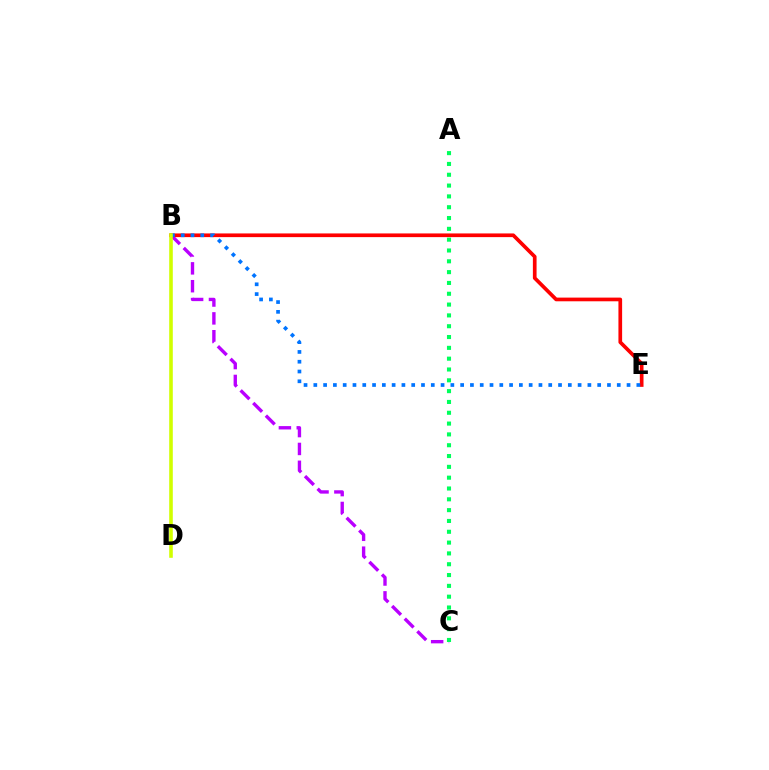{('B', 'C'): [{'color': '#b900ff', 'line_style': 'dashed', 'thickness': 2.43}], ('B', 'E'): [{'color': '#ff0000', 'line_style': 'solid', 'thickness': 2.65}, {'color': '#0074ff', 'line_style': 'dotted', 'thickness': 2.66}], ('A', 'C'): [{'color': '#00ff5c', 'line_style': 'dotted', 'thickness': 2.94}], ('B', 'D'): [{'color': '#d1ff00', 'line_style': 'solid', 'thickness': 2.59}]}